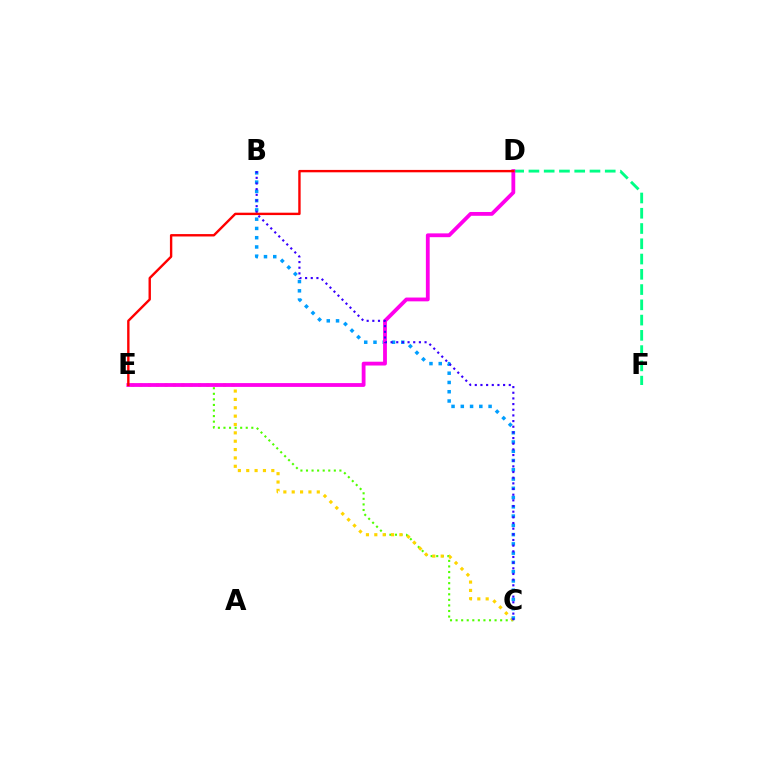{('C', 'E'): [{'color': '#4fff00', 'line_style': 'dotted', 'thickness': 1.51}, {'color': '#ffd500', 'line_style': 'dotted', 'thickness': 2.27}], ('D', 'F'): [{'color': '#00ff86', 'line_style': 'dashed', 'thickness': 2.07}], ('B', 'C'): [{'color': '#009eff', 'line_style': 'dotted', 'thickness': 2.52}, {'color': '#3700ff', 'line_style': 'dotted', 'thickness': 1.54}], ('D', 'E'): [{'color': '#ff00ed', 'line_style': 'solid', 'thickness': 2.74}, {'color': '#ff0000', 'line_style': 'solid', 'thickness': 1.72}]}